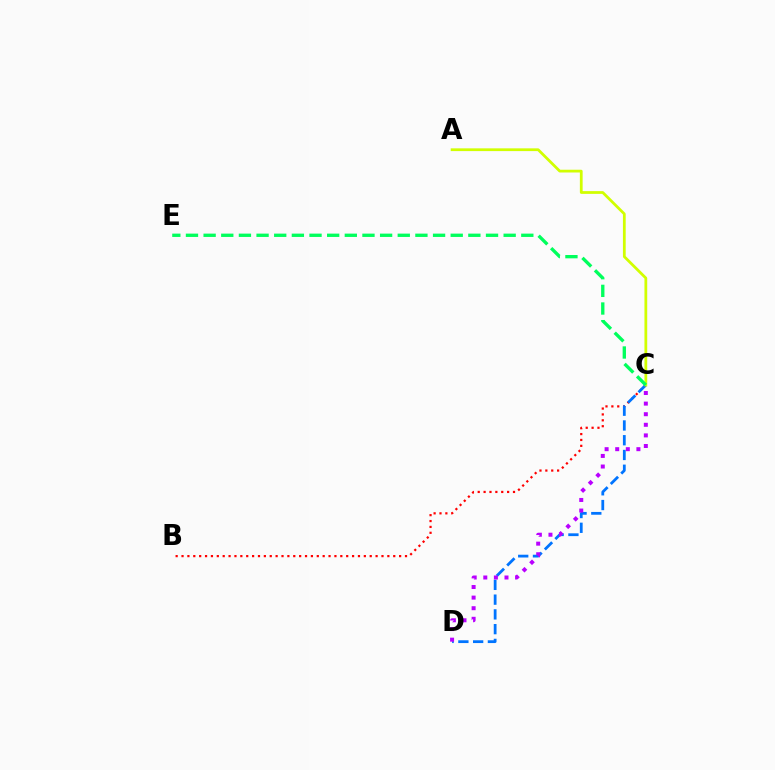{('B', 'C'): [{'color': '#ff0000', 'line_style': 'dotted', 'thickness': 1.6}], ('C', 'D'): [{'color': '#0074ff', 'line_style': 'dashed', 'thickness': 2.0}, {'color': '#b900ff', 'line_style': 'dotted', 'thickness': 2.88}], ('A', 'C'): [{'color': '#d1ff00', 'line_style': 'solid', 'thickness': 1.99}], ('C', 'E'): [{'color': '#00ff5c', 'line_style': 'dashed', 'thickness': 2.4}]}